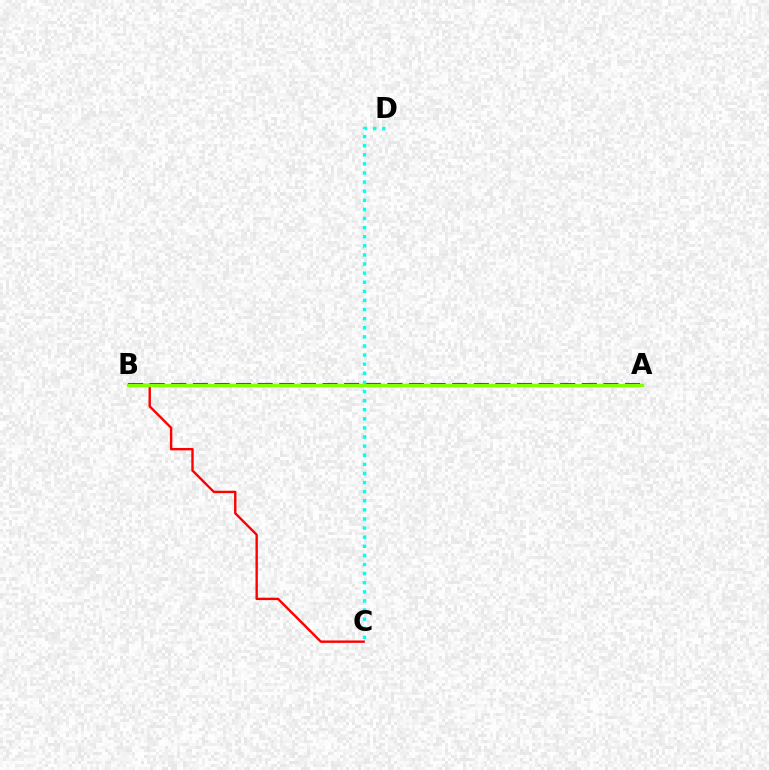{('A', 'B'): [{'color': '#7200ff', 'line_style': 'dashed', 'thickness': 2.94}, {'color': '#84ff00', 'line_style': 'solid', 'thickness': 2.45}], ('B', 'C'): [{'color': '#ff0000', 'line_style': 'solid', 'thickness': 1.73}], ('C', 'D'): [{'color': '#00fff6', 'line_style': 'dotted', 'thickness': 2.47}]}